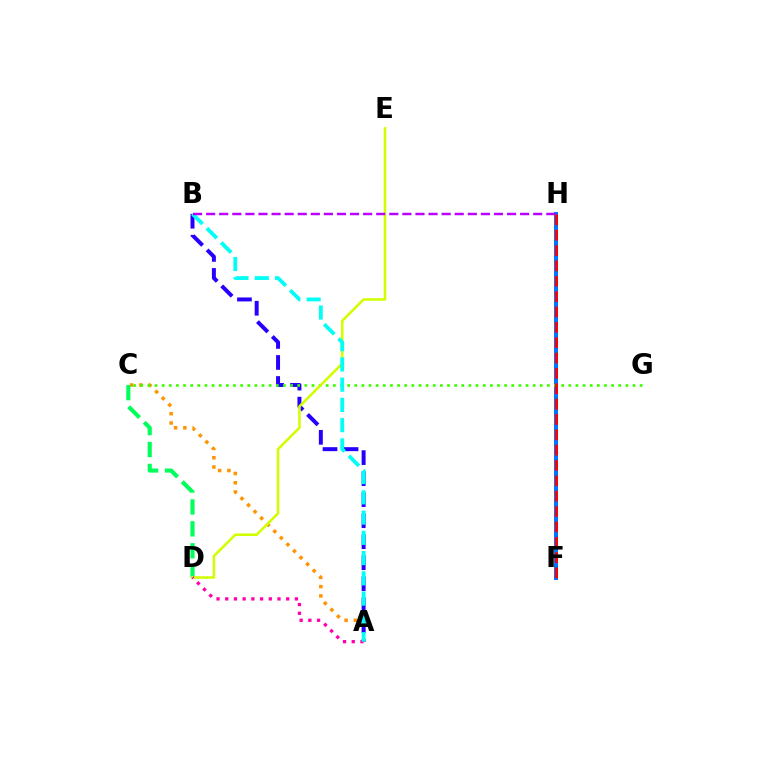{('A', 'C'): [{'color': '#ff9400', 'line_style': 'dotted', 'thickness': 2.52}], ('C', 'D'): [{'color': '#00ff5c', 'line_style': 'dashed', 'thickness': 2.98}], ('A', 'B'): [{'color': '#2500ff', 'line_style': 'dashed', 'thickness': 2.86}, {'color': '#00fff6', 'line_style': 'dashed', 'thickness': 2.75}], ('F', 'H'): [{'color': '#0074ff', 'line_style': 'solid', 'thickness': 2.9}, {'color': '#ff0000', 'line_style': 'dashed', 'thickness': 2.09}], ('C', 'G'): [{'color': '#3dff00', 'line_style': 'dotted', 'thickness': 1.94}], ('D', 'E'): [{'color': '#d1ff00', 'line_style': 'solid', 'thickness': 1.85}], ('A', 'D'): [{'color': '#ff00ac', 'line_style': 'dotted', 'thickness': 2.37}], ('B', 'H'): [{'color': '#b900ff', 'line_style': 'dashed', 'thickness': 1.78}]}